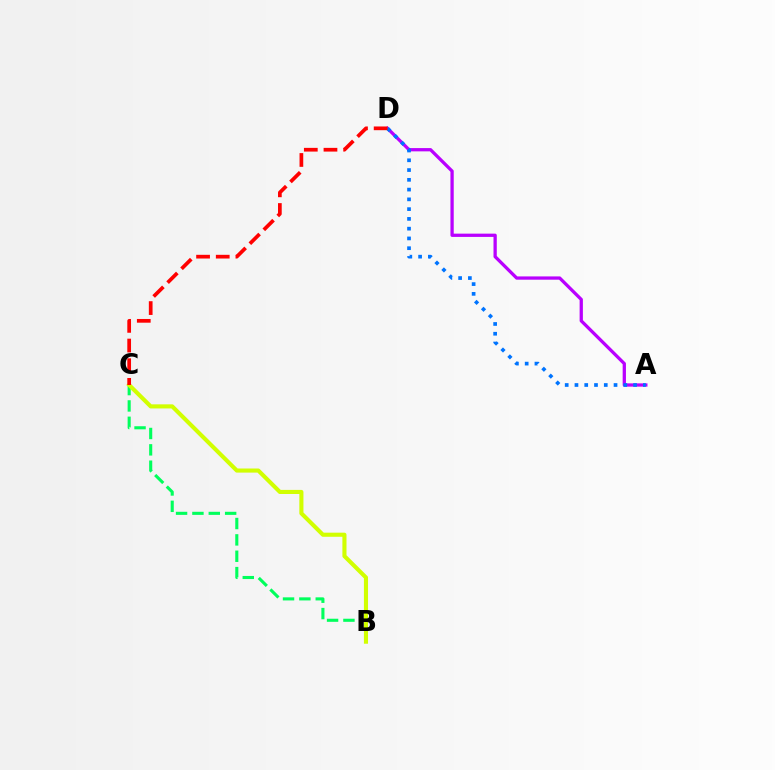{('B', 'C'): [{'color': '#00ff5c', 'line_style': 'dashed', 'thickness': 2.22}, {'color': '#d1ff00', 'line_style': 'solid', 'thickness': 2.95}], ('A', 'D'): [{'color': '#b900ff', 'line_style': 'solid', 'thickness': 2.36}, {'color': '#0074ff', 'line_style': 'dotted', 'thickness': 2.65}], ('C', 'D'): [{'color': '#ff0000', 'line_style': 'dashed', 'thickness': 2.67}]}